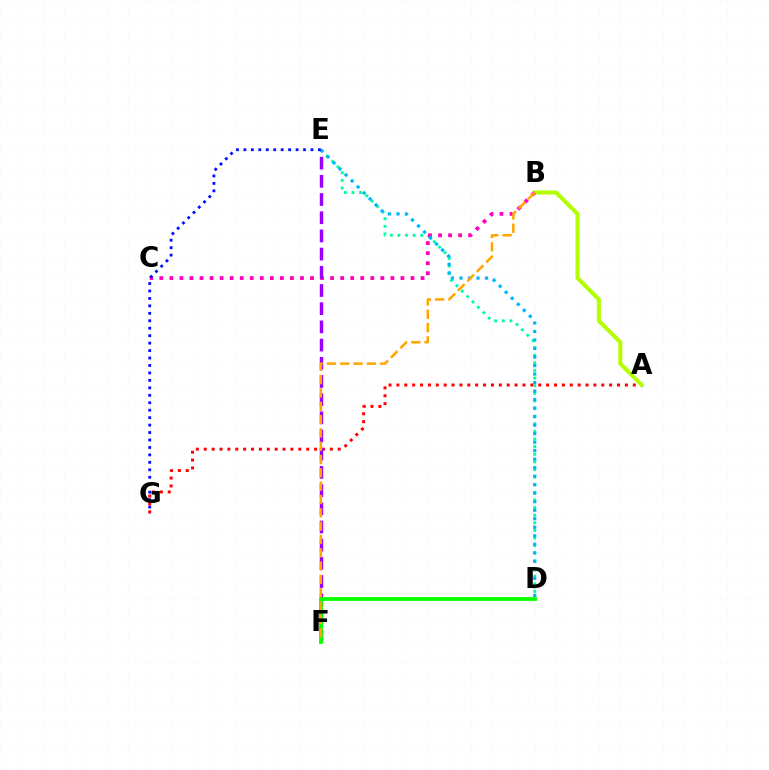{('A', 'G'): [{'color': '#ff0000', 'line_style': 'dotted', 'thickness': 2.14}], ('D', 'E'): [{'color': '#00ff9d', 'line_style': 'dotted', 'thickness': 2.07}, {'color': '#00b5ff', 'line_style': 'dotted', 'thickness': 2.31}], ('A', 'B'): [{'color': '#b3ff00', 'line_style': 'solid', 'thickness': 2.91}], ('B', 'C'): [{'color': '#ff00bd', 'line_style': 'dotted', 'thickness': 2.73}], ('E', 'F'): [{'color': '#9b00ff', 'line_style': 'dashed', 'thickness': 2.47}], ('E', 'G'): [{'color': '#0010ff', 'line_style': 'dotted', 'thickness': 2.02}], ('D', 'F'): [{'color': '#08ff00', 'line_style': 'solid', 'thickness': 2.75}], ('B', 'F'): [{'color': '#ffa500', 'line_style': 'dashed', 'thickness': 1.81}]}